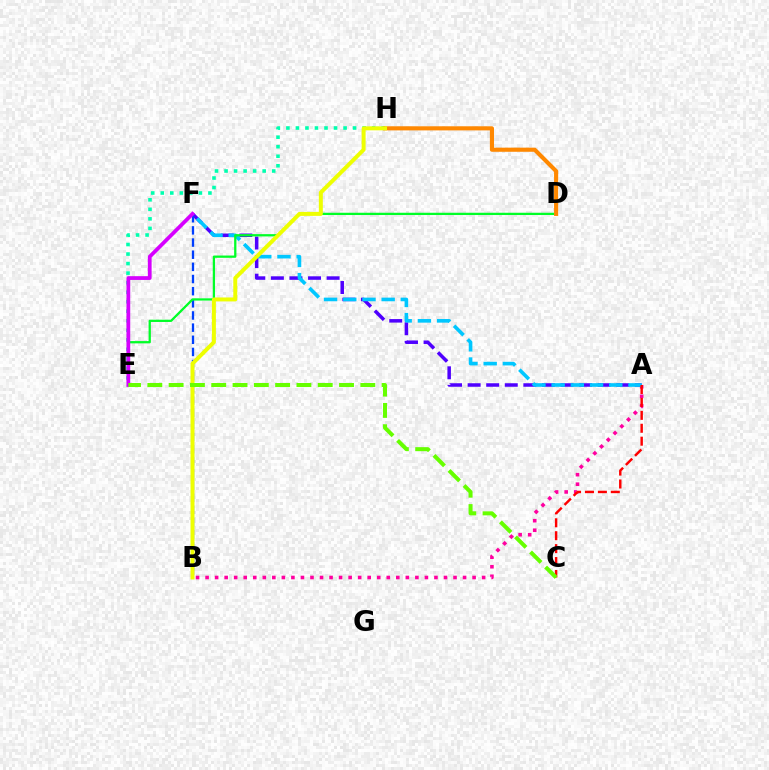{('A', 'B'): [{'color': '#ff00a0', 'line_style': 'dotted', 'thickness': 2.59}], ('E', 'H'): [{'color': '#00ffaf', 'line_style': 'dotted', 'thickness': 2.59}], ('A', 'F'): [{'color': '#4f00ff', 'line_style': 'dashed', 'thickness': 2.52}, {'color': '#00c7ff', 'line_style': 'dashed', 'thickness': 2.61}], ('B', 'F'): [{'color': '#003fff', 'line_style': 'dashed', 'thickness': 1.65}], ('D', 'E'): [{'color': '#00ff27', 'line_style': 'solid', 'thickness': 1.64}], ('E', 'F'): [{'color': '#d600ff', 'line_style': 'solid', 'thickness': 2.72}], ('D', 'H'): [{'color': '#ff8800', 'line_style': 'solid', 'thickness': 2.96}], ('A', 'C'): [{'color': '#ff0000', 'line_style': 'dashed', 'thickness': 1.75}], ('B', 'H'): [{'color': '#eeff00', 'line_style': 'solid', 'thickness': 2.86}], ('C', 'E'): [{'color': '#66ff00', 'line_style': 'dashed', 'thickness': 2.89}]}